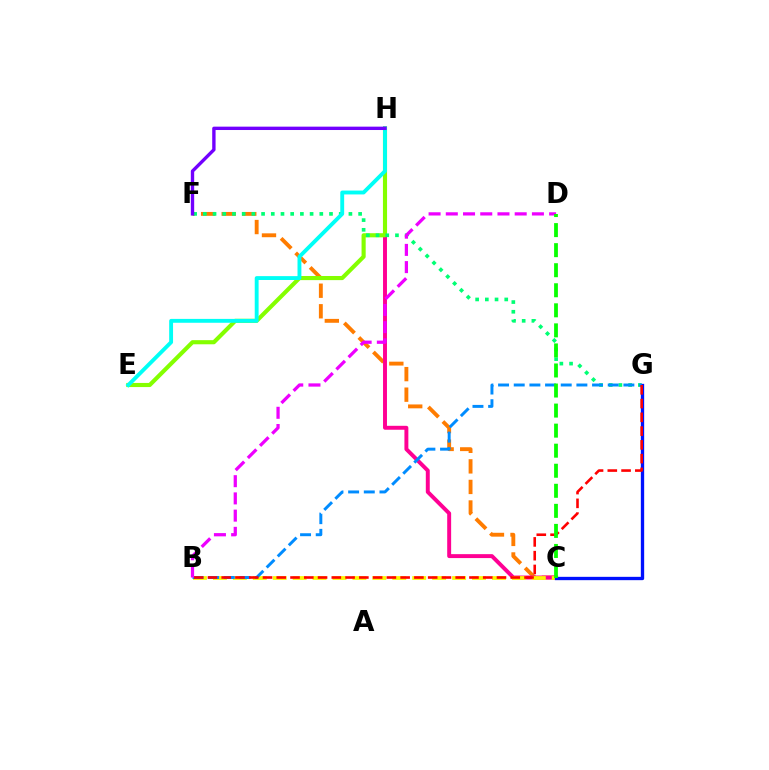{('C', 'F'): [{'color': '#ff7c00', 'line_style': 'dashed', 'thickness': 2.79}], ('C', 'H'): [{'color': '#ff0094', 'line_style': 'solid', 'thickness': 2.83}], ('E', 'H'): [{'color': '#84ff00', 'line_style': 'solid', 'thickness': 2.97}, {'color': '#00fff6', 'line_style': 'solid', 'thickness': 2.79}], ('F', 'G'): [{'color': '#00ff74', 'line_style': 'dotted', 'thickness': 2.64}], ('B', 'C'): [{'color': '#fcf500', 'line_style': 'dashed', 'thickness': 2.71}], ('C', 'G'): [{'color': '#0010ff', 'line_style': 'solid', 'thickness': 2.4}], ('B', 'G'): [{'color': '#008cff', 'line_style': 'dashed', 'thickness': 2.13}, {'color': '#ff0000', 'line_style': 'dashed', 'thickness': 1.87}], ('F', 'H'): [{'color': '#7200ff', 'line_style': 'solid', 'thickness': 2.42}], ('B', 'D'): [{'color': '#ee00ff', 'line_style': 'dashed', 'thickness': 2.34}], ('C', 'D'): [{'color': '#08ff00', 'line_style': 'dashed', 'thickness': 2.72}]}